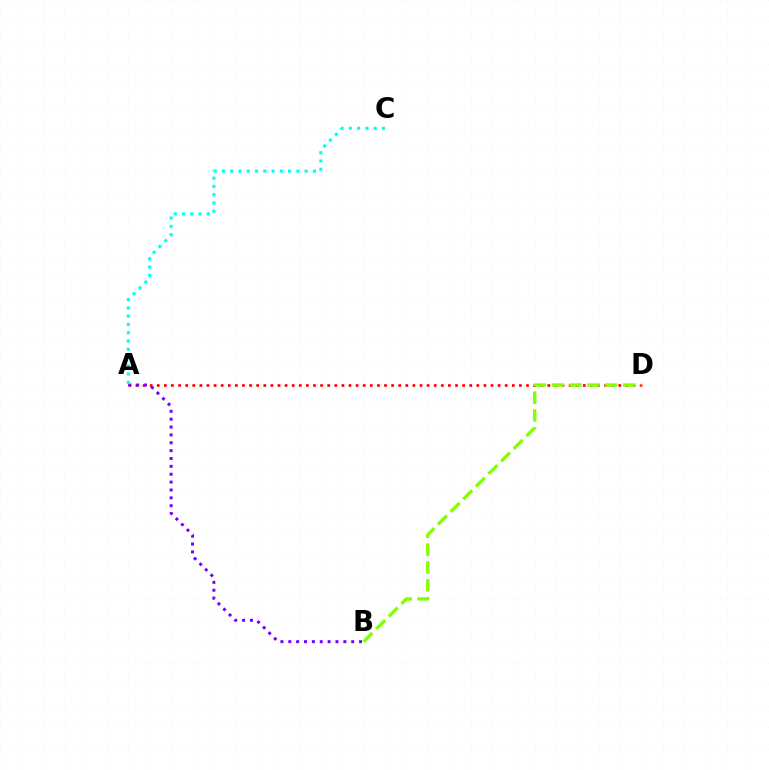{('A', 'D'): [{'color': '#ff0000', 'line_style': 'dotted', 'thickness': 1.93}], ('A', 'B'): [{'color': '#7200ff', 'line_style': 'dotted', 'thickness': 2.14}], ('B', 'D'): [{'color': '#84ff00', 'line_style': 'dashed', 'thickness': 2.42}], ('A', 'C'): [{'color': '#00fff6', 'line_style': 'dotted', 'thickness': 2.25}]}